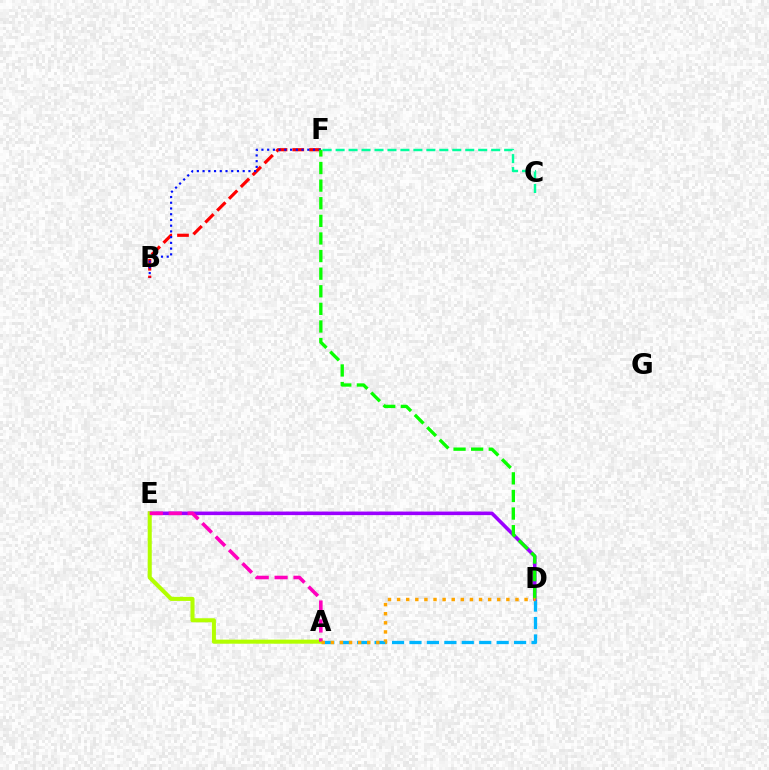{('B', 'F'): [{'color': '#ff0000', 'line_style': 'dashed', 'thickness': 2.27}, {'color': '#0010ff', 'line_style': 'dotted', 'thickness': 1.56}], ('C', 'F'): [{'color': '#00ff9d', 'line_style': 'dashed', 'thickness': 1.76}], ('A', 'D'): [{'color': '#00b5ff', 'line_style': 'dashed', 'thickness': 2.37}, {'color': '#ffa500', 'line_style': 'dotted', 'thickness': 2.47}], ('D', 'E'): [{'color': '#9b00ff', 'line_style': 'solid', 'thickness': 2.57}], ('D', 'F'): [{'color': '#08ff00', 'line_style': 'dashed', 'thickness': 2.39}], ('A', 'E'): [{'color': '#b3ff00', 'line_style': 'solid', 'thickness': 2.92}, {'color': '#ff00bd', 'line_style': 'dashed', 'thickness': 2.57}]}